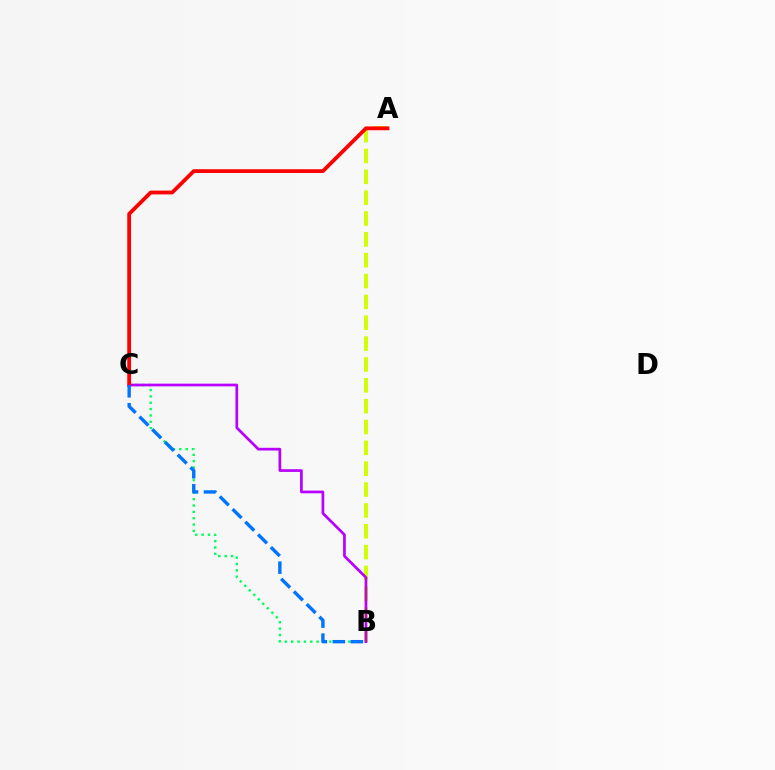{('B', 'C'): [{'color': '#00ff5c', 'line_style': 'dotted', 'thickness': 1.72}, {'color': '#b900ff', 'line_style': 'solid', 'thickness': 1.95}, {'color': '#0074ff', 'line_style': 'dashed', 'thickness': 2.44}], ('A', 'B'): [{'color': '#d1ff00', 'line_style': 'dashed', 'thickness': 2.83}], ('A', 'C'): [{'color': '#ff0000', 'line_style': 'solid', 'thickness': 2.72}]}